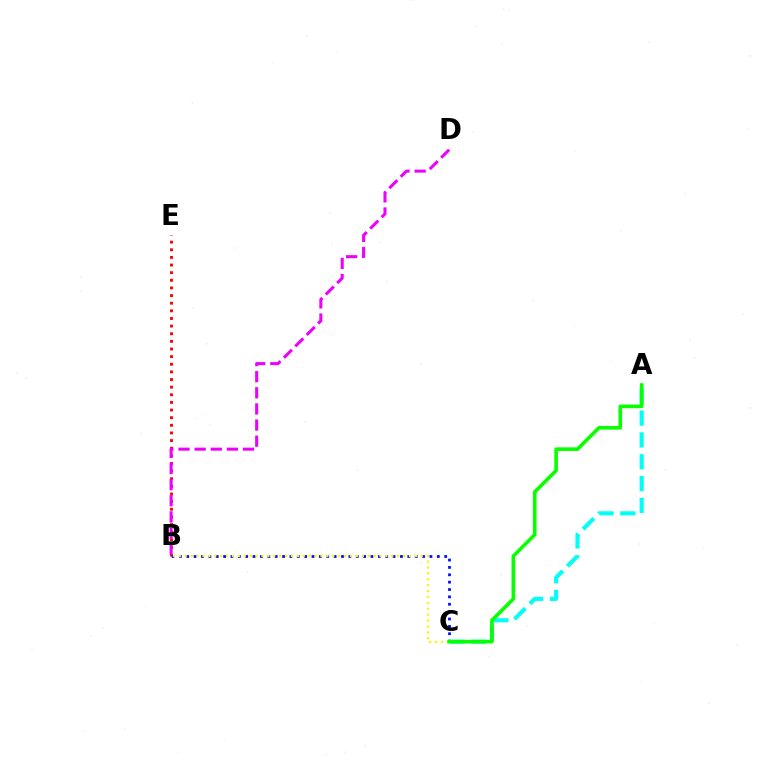{('B', 'E'): [{'color': '#ff0000', 'line_style': 'dotted', 'thickness': 2.07}], ('B', 'C'): [{'color': '#0010ff', 'line_style': 'dotted', 'thickness': 2.0}, {'color': '#fcf500', 'line_style': 'dotted', 'thickness': 1.6}], ('A', 'C'): [{'color': '#00fff6', 'line_style': 'dashed', 'thickness': 2.96}, {'color': '#08ff00', 'line_style': 'solid', 'thickness': 2.6}], ('B', 'D'): [{'color': '#ee00ff', 'line_style': 'dashed', 'thickness': 2.19}]}